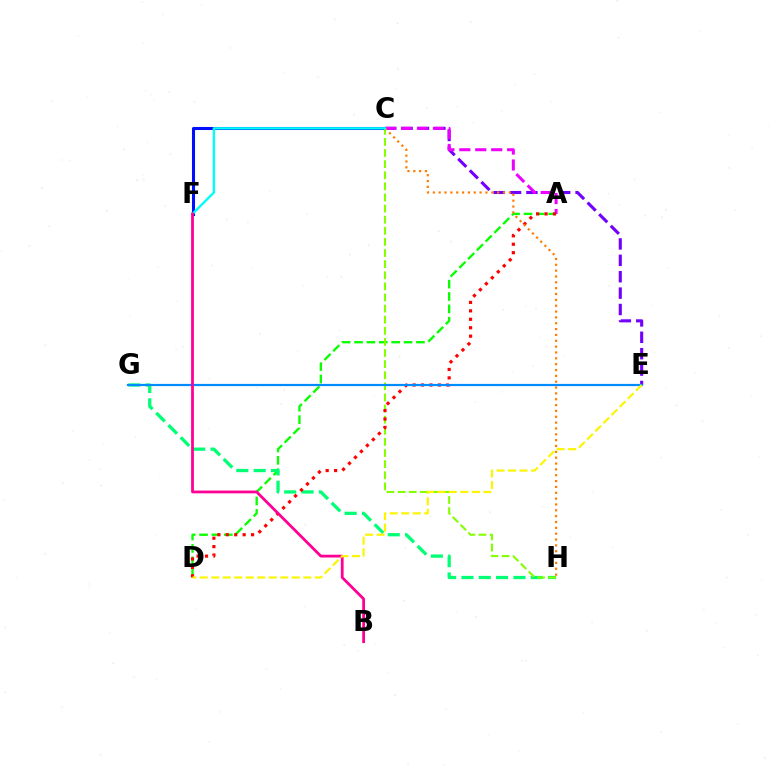{('A', 'D'): [{'color': '#08ff00', 'line_style': 'dashed', 'thickness': 1.68}, {'color': '#ff0000', 'line_style': 'dotted', 'thickness': 2.29}], ('C', 'F'): [{'color': '#0010ff', 'line_style': 'solid', 'thickness': 2.2}, {'color': '#00fff6', 'line_style': 'solid', 'thickness': 1.71}], ('G', 'H'): [{'color': '#00ff74', 'line_style': 'dashed', 'thickness': 2.35}], ('C', 'E'): [{'color': '#7200ff', 'line_style': 'dashed', 'thickness': 2.23}], ('A', 'C'): [{'color': '#ee00ff', 'line_style': 'dashed', 'thickness': 2.17}], ('C', 'H'): [{'color': '#84ff00', 'line_style': 'dashed', 'thickness': 1.51}, {'color': '#ff7c00', 'line_style': 'dotted', 'thickness': 1.59}], ('E', 'G'): [{'color': '#008cff', 'line_style': 'solid', 'thickness': 1.58}], ('B', 'F'): [{'color': '#ff0094', 'line_style': 'solid', 'thickness': 2.0}], ('D', 'E'): [{'color': '#fcf500', 'line_style': 'dashed', 'thickness': 1.56}]}